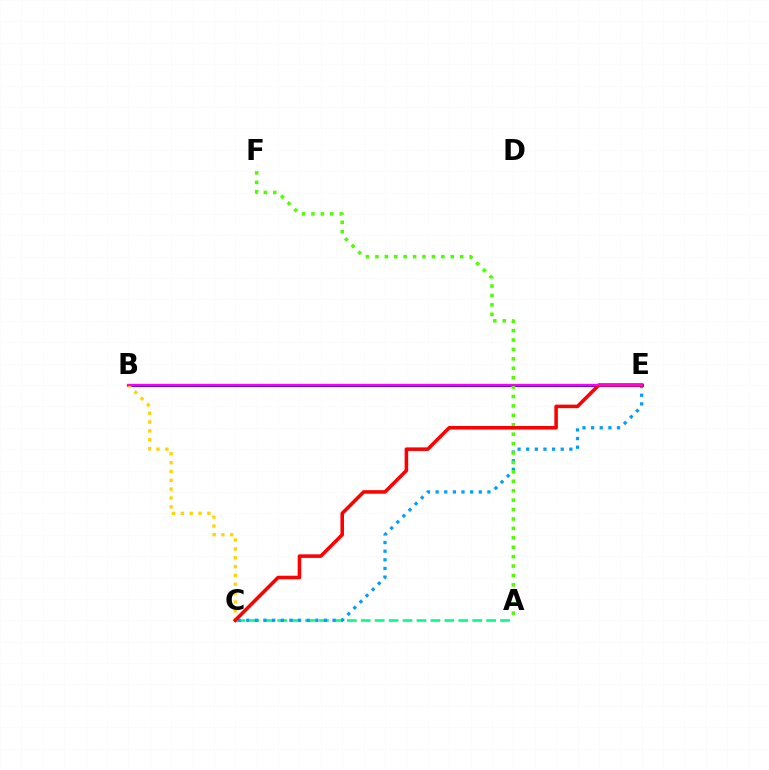{('A', 'C'): [{'color': '#00ff86', 'line_style': 'dashed', 'thickness': 1.89}], ('B', 'E'): [{'color': '#3700ff', 'line_style': 'solid', 'thickness': 2.11}, {'color': '#ff00ed', 'line_style': 'solid', 'thickness': 1.64}], ('C', 'E'): [{'color': '#009eff', 'line_style': 'dotted', 'thickness': 2.34}, {'color': '#ff0000', 'line_style': 'solid', 'thickness': 2.56}], ('B', 'C'): [{'color': '#ffd500', 'line_style': 'dotted', 'thickness': 2.4}], ('A', 'F'): [{'color': '#4fff00', 'line_style': 'dotted', 'thickness': 2.56}]}